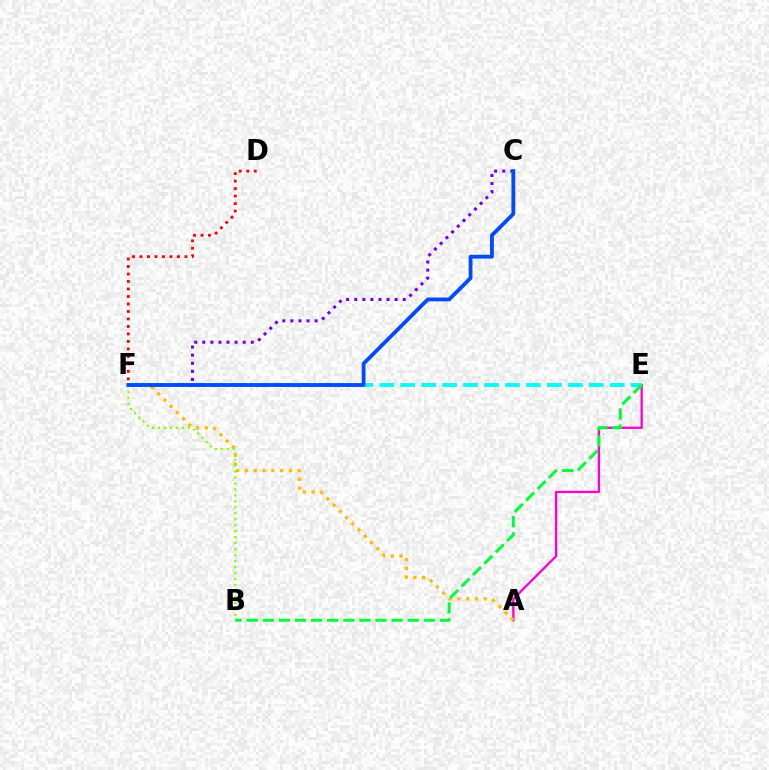{('A', 'E'): [{'color': '#ff00cf', 'line_style': 'solid', 'thickness': 1.68}], ('E', 'F'): [{'color': '#00fff6', 'line_style': 'dashed', 'thickness': 2.85}], ('A', 'F'): [{'color': '#ffbd00', 'line_style': 'dotted', 'thickness': 2.39}], ('D', 'F'): [{'color': '#ff0000', 'line_style': 'dotted', 'thickness': 2.04}], ('B', 'F'): [{'color': '#84ff00', 'line_style': 'dotted', 'thickness': 1.62}], ('B', 'E'): [{'color': '#00ff39', 'line_style': 'dashed', 'thickness': 2.19}], ('C', 'F'): [{'color': '#7200ff', 'line_style': 'dotted', 'thickness': 2.2}, {'color': '#004bff', 'line_style': 'solid', 'thickness': 2.75}]}